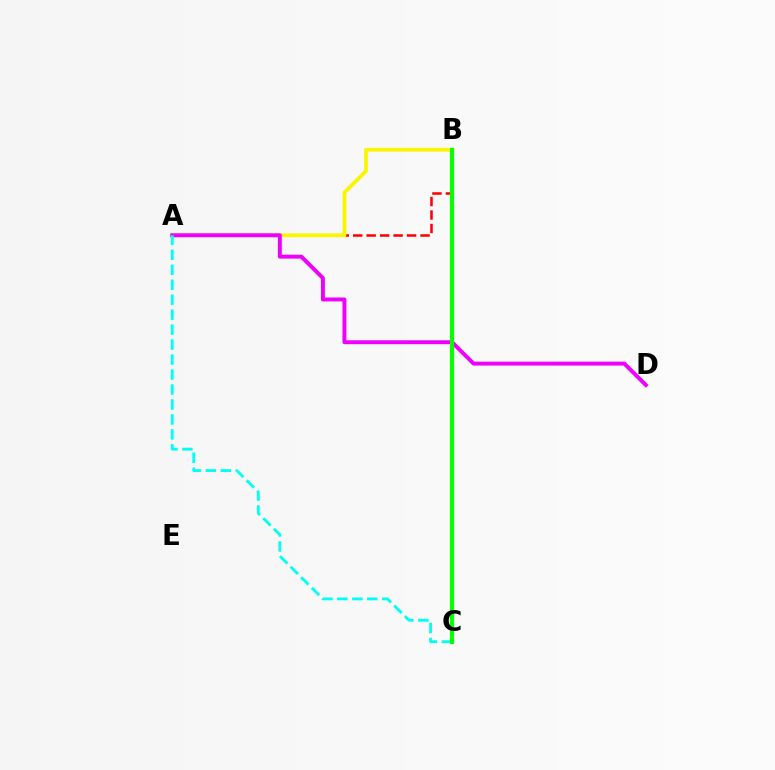{('A', 'B'): [{'color': '#ff0000', 'line_style': 'dashed', 'thickness': 1.83}, {'color': '#fcf500', 'line_style': 'solid', 'thickness': 2.72}], ('A', 'D'): [{'color': '#ee00ff', 'line_style': 'solid', 'thickness': 2.83}], ('A', 'C'): [{'color': '#00fff6', 'line_style': 'dashed', 'thickness': 2.03}], ('B', 'C'): [{'color': '#0010ff', 'line_style': 'solid', 'thickness': 2.19}, {'color': '#08ff00', 'line_style': 'solid', 'thickness': 2.99}]}